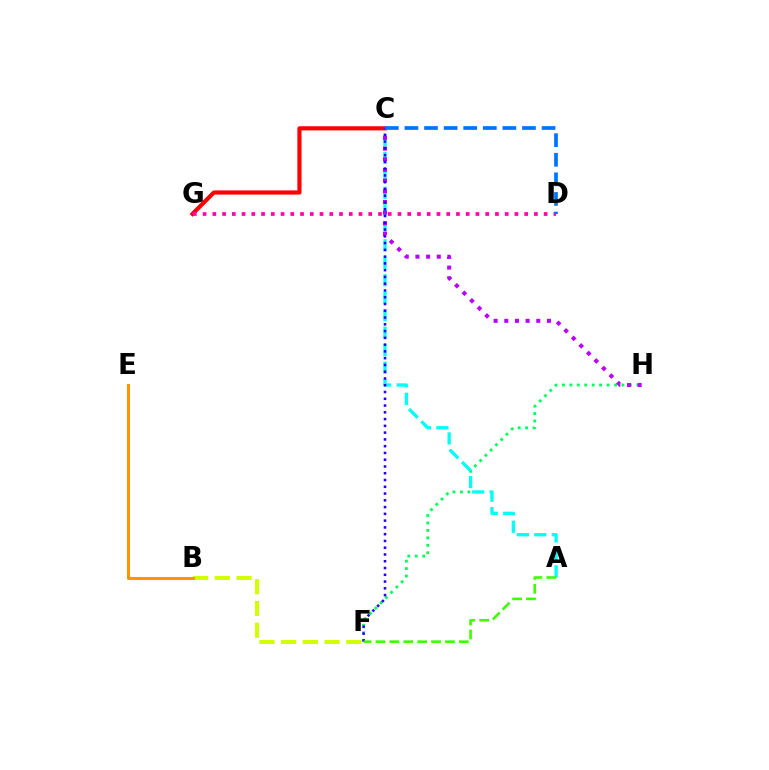{('B', 'F'): [{'color': '#d1ff00', 'line_style': 'dashed', 'thickness': 2.95}], ('F', 'H'): [{'color': '#00ff5c', 'line_style': 'dotted', 'thickness': 2.02}], ('A', 'C'): [{'color': '#00fff6', 'line_style': 'dashed', 'thickness': 2.38}], ('C', 'G'): [{'color': '#ff0000', 'line_style': 'solid', 'thickness': 2.99}], ('C', 'H'): [{'color': '#b900ff', 'line_style': 'dotted', 'thickness': 2.9}], ('C', 'F'): [{'color': '#2500ff', 'line_style': 'dotted', 'thickness': 1.84}], ('D', 'G'): [{'color': '#ff00ac', 'line_style': 'dotted', 'thickness': 2.65}], ('A', 'F'): [{'color': '#3dff00', 'line_style': 'dashed', 'thickness': 1.89}], ('C', 'D'): [{'color': '#0074ff', 'line_style': 'dashed', 'thickness': 2.66}], ('B', 'E'): [{'color': '#ff9400', 'line_style': 'solid', 'thickness': 2.19}]}